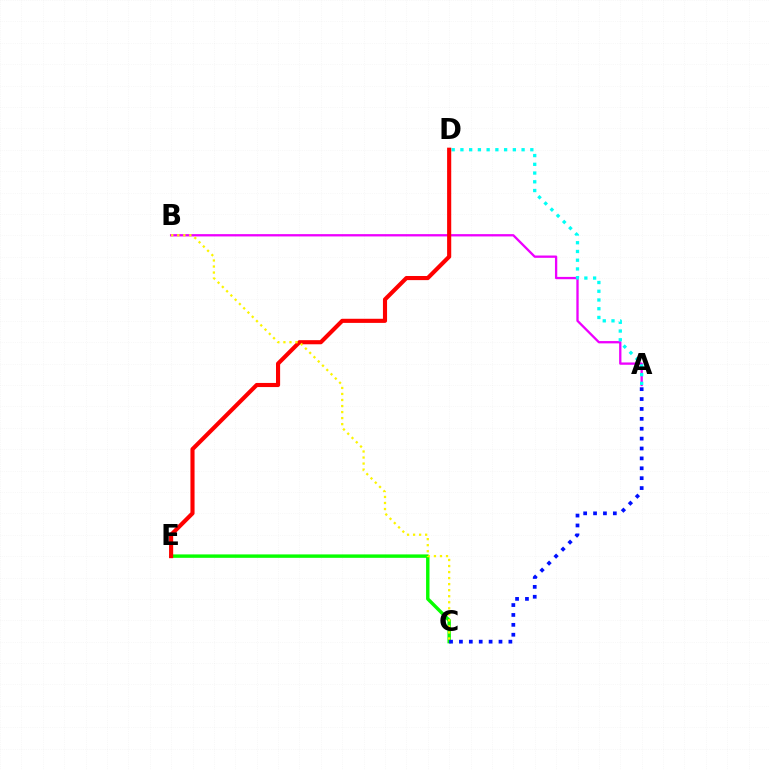{('A', 'B'): [{'color': '#ee00ff', 'line_style': 'solid', 'thickness': 1.66}], ('C', 'E'): [{'color': '#08ff00', 'line_style': 'solid', 'thickness': 2.46}], ('A', 'D'): [{'color': '#00fff6', 'line_style': 'dotted', 'thickness': 2.37}], ('A', 'C'): [{'color': '#0010ff', 'line_style': 'dotted', 'thickness': 2.69}], ('D', 'E'): [{'color': '#ff0000', 'line_style': 'solid', 'thickness': 2.97}], ('B', 'C'): [{'color': '#fcf500', 'line_style': 'dotted', 'thickness': 1.64}]}